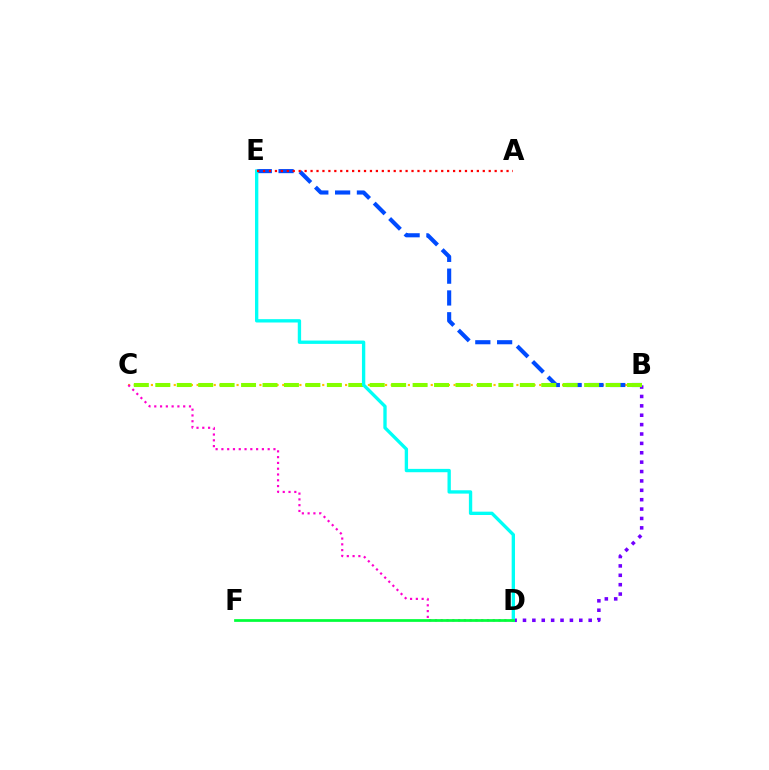{('B', 'C'): [{'color': '#ffbd00', 'line_style': 'dotted', 'thickness': 1.55}, {'color': '#84ff00', 'line_style': 'dashed', 'thickness': 2.91}], ('B', 'D'): [{'color': '#7200ff', 'line_style': 'dotted', 'thickness': 2.55}], ('B', 'E'): [{'color': '#004bff', 'line_style': 'dashed', 'thickness': 2.96}], ('D', 'E'): [{'color': '#00fff6', 'line_style': 'solid', 'thickness': 2.4}], ('C', 'D'): [{'color': '#ff00cf', 'line_style': 'dotted', 'thickness': 1.57}], ('A', 'E'): [{'color': '#ff0000', 'line_style': 'dotted', 'thickness': 1.61}], ('D', 'F'): [{'color': '#00ff39', 'line_style': 'solid', 'thickness': 1.96}]}